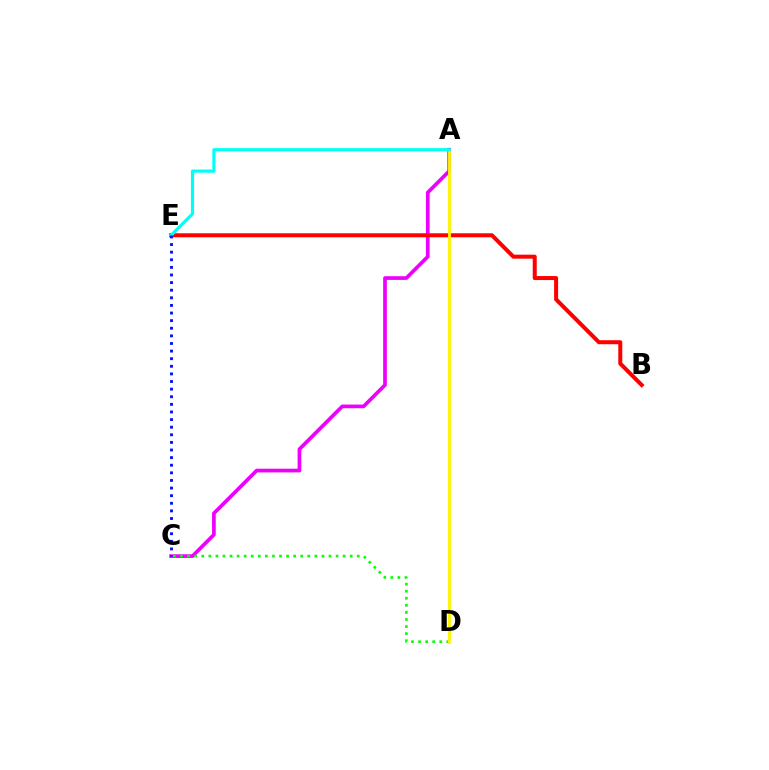{('A', 'C'): [{'color': '#ee00ff', 'line_style': 'solid', 'thickness': 2.66}], ('C', 'D'): [{'color': '#08ff00', 'line_style': 'dotted', 'thickness': 1.92}], ('B', 'E'): [{'color': '#ff0000', 'line_style': 'solid', 'thickness': 2.89}], ('A', 'D'): [{'color': '#fcf500', 'line_style': 'solid', 'thickness': 2.05}], ('A', 'E'): [{'color': '#00fff6', 'line_style': 'solid', 'thickness': 2.29}], ('C', 'E'): [{'color': '#0010ff', 'line_style': 'dotted', 'thickness': 2.07}]}